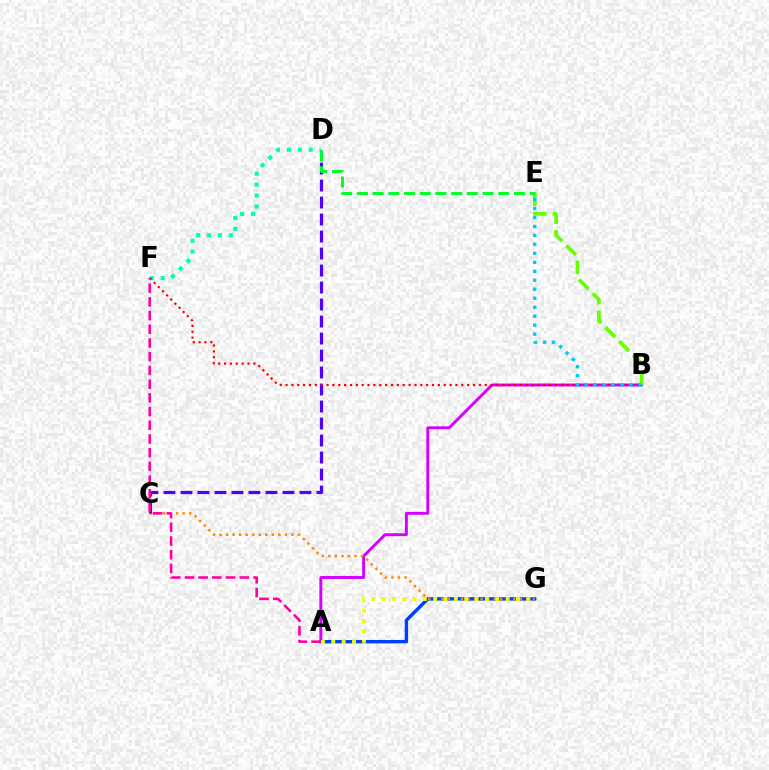{('A', 'B'): [{'color': '#d600ff', 'line_style': 'solid', 'thickness': 2.1}], ('A', 'G'): [{'color': '#003fff', 'line_style': 'solid', 'thickness': 2.44}, {'color': '#eeff00', 'line_style': 'dotted', 'thickness': 2.81}], ('D', 'F'): [{'color': '#00ffaf', 'line_style': 'dotted', 'thickness': 2.97}], ('C', 'G'): [{'color': '#ff8800', 'line_style': 'dotted', 'thickness': 1.78}], ('C', 'D'): [{'color': '#4f00ff', 'line_style': 'dashed', 'thickness': 2.31}], ('B', 'E'): [{'color': '#66ff00', 'line_style': 'dashed', 'thickness': 2.67}, {'color': '#00c7ff', 'line_style': 'dotted', 'thickness': 2.44}], ('D', 'E'): [{'color': '#00ff27', 'line_style': 'dashed', 'thickness': 2.13}], ('B', 'F'): [{'color': '#ff0000', 'line_style': 'dotted', 'thickness': 1.59}], ('A', 'F'): [{'color': '#ff00a0', 'line_style': 'dashed', 'thickness': 1.86}]}